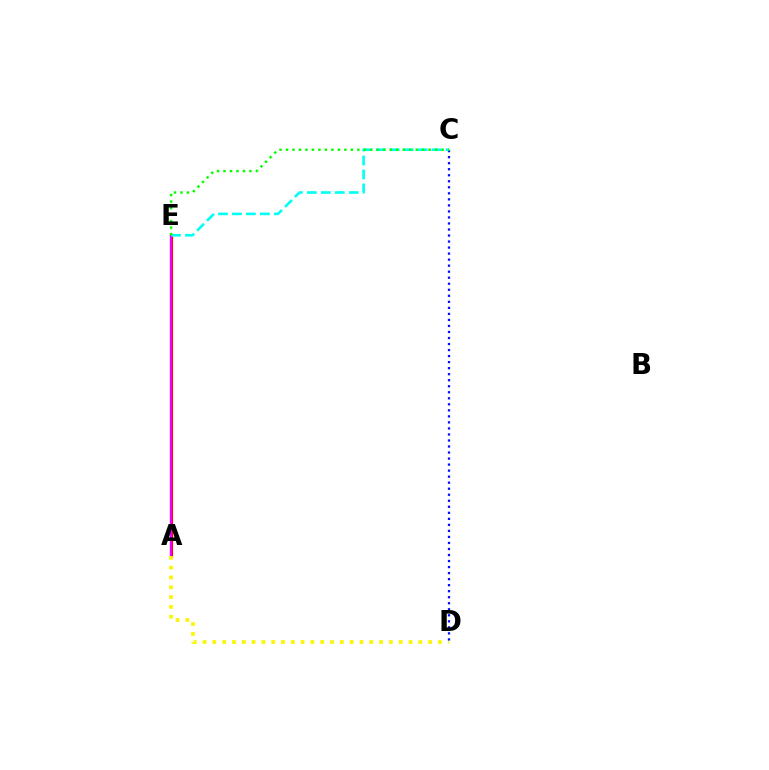{('A', 'E'): [{'color': '#ff0000', 'line_style': 'solid', 'thickness': 2.26}, {'color': '#ee00ff', 'line_style': 'solid', 'thickness': 1.6}], ('A', 'D'): [{'color': '#fcf500', 'line_style': 'dotted', 'thickness': 2.66}], ('C', 'D'): [{'color': '#0010ff', 'line_style': 'dotted', 'thickness': 1.64}], ('C', 'E'): [{'color': '#00fff6', 'line_style': 'dashed', 'thickness': 1.9}, {'color': '#08ff00', 'line_style': 'dotted', 'thickness': 1.76}]}